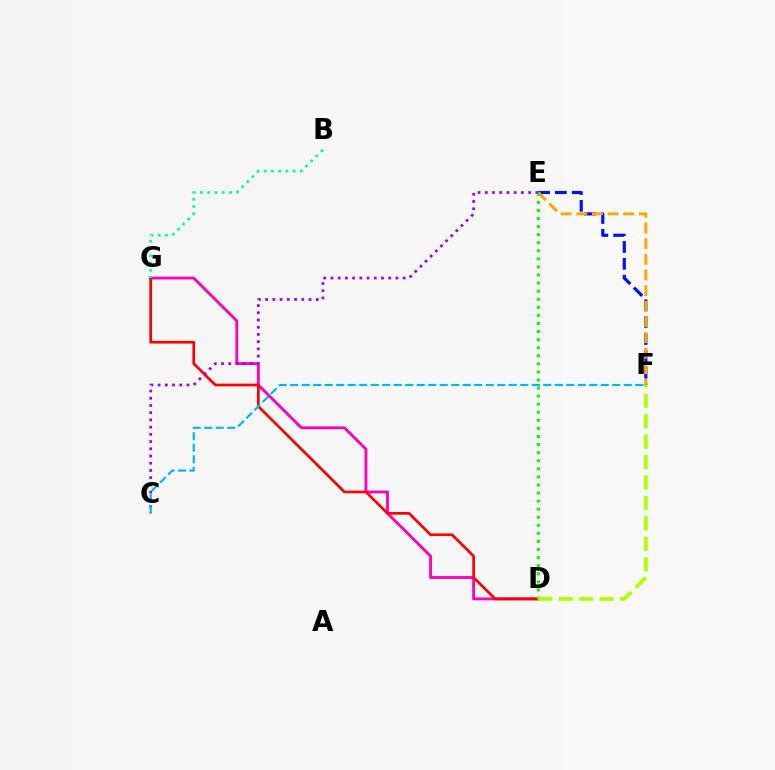{('D', 'G'): [{'color': '#ff00bd', 'line_style': 'solid', 'thickness': 2.05}, {'color': '#ff0000', 'line_style': 'solid', 'thickness': 1.95}], ('E', 'F'): [{'color': '#0010ff', 'line_style': 'dashed', 'thickness': 2.29}, {'color': '#ffa500', 'line_style': 'dashed', 'thickness': 2.12}], ('C', 'E'): [{'color': '#9b00ff', 'line_style': 'dotted', 'thickness': 1.96}], ('D', 'E'): [{'color': '#08ff00', 'line_style': 'dotted', 'thickness': 2.19}], ('D', 'F'): [{'color': '#b3ff00', 'line_style': 'dashed', 'thickness': 2.78}], ('C', 'F'): [{'color': '#00b5ff', 'line_style': 'dashed', 'thickness': 1.56}], ('B', 'G'): [{'color': '#00ff9d', 'line_style': 'dotted', 'thickness': 1.97}]}